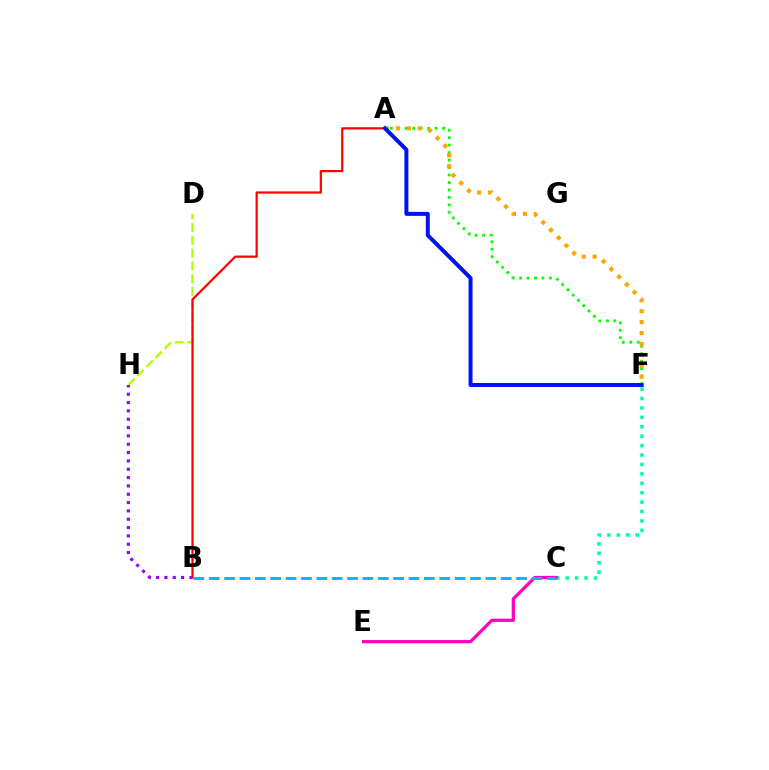{('C', 'F'): [{'color': '#00ff9d', 'line_style': 'dotted', 'thickness': 2.56}], ('D', 'H'): [{'color': '#b3ff00', 'line_style': 'dashed', 'thickness': 1.74}], ('B', 'H'): [{'color': '#9b00ff', 'line_style': 'dotted', 'thickness': 2.26}], ('C', 'E'): [{'color': '#ff00bd', 'line_style': 'solid', 'thickness': 2.33}], ('A', 'B'): [{'color': '#ff0000', 'line_style': 'solid', 'thickness': 1.6}], ('A', 'F'): [{'color': '#08ff00', 'line_style': 'dotted', 'thickness': 2.03}, {'color': '#ffa500', 'line_style': 'dotted', 'thickness': 2.97}, {'color': '#0010ff', 'line_style': 'solid', 'thickness': 2.86}], ('B', 'C'): [{'color': '#00b5ff', 'line_style': 'dashed', 'thickness': 2.09}]}